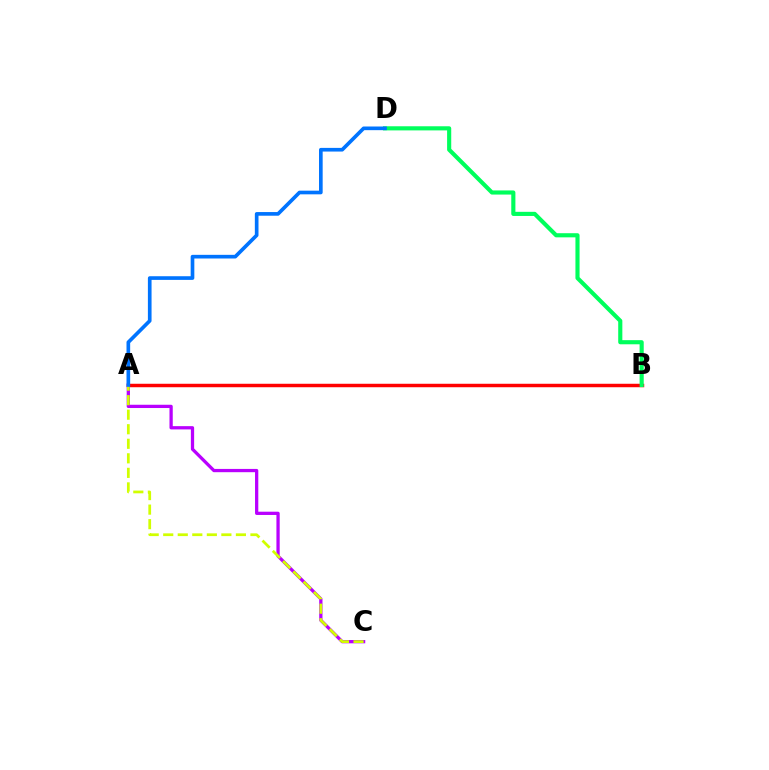{('A', 'C'): [{'color': '#b900ff', 'line_style': 'solid', 'thickness': 2.35}, {'color': '#d1ff00', 'line_style': 'dashed', 'thickness': 1.97}], ('A', 'B'): [{'color': '#ff0000', 'line_style': 'solid', 'thickness': 2.5}], ('B', 'D'): [{'color': '#00ff5c', 'line_style': 'solid', 'thickness': 2.97}], ('A', 'D'): [{'color': '#0074ff', 'line_style': 'solid', 'thickness': 2.64}]}